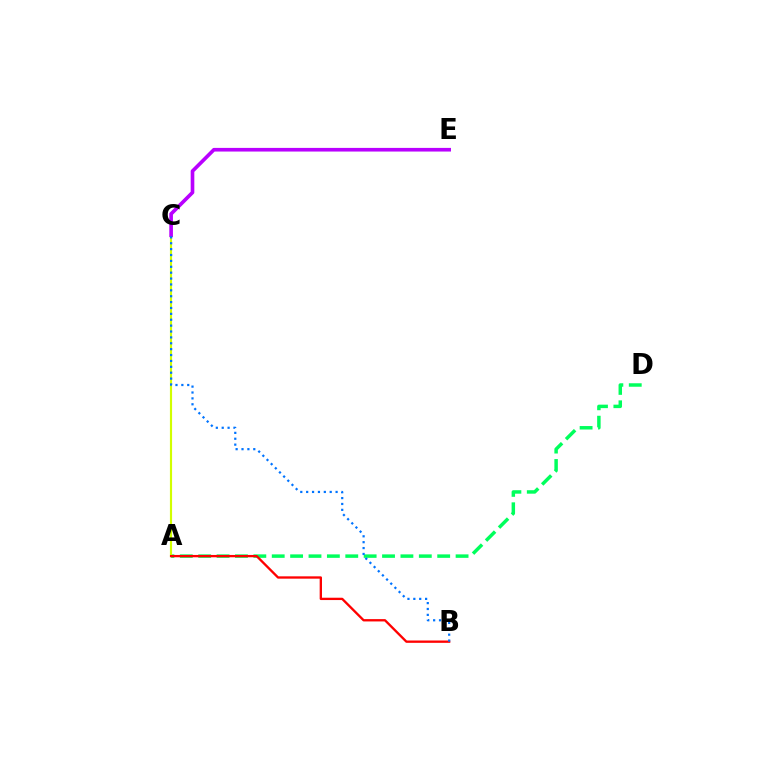{('A', 'D'): [{'color': '#00ff5c', 'line_style': 'dashed', 'thickness': 2.5}], ('A', 'C'): [{'color': '#d1ff00', 'line_style': 'solid', 'thickness': 1.55}], ('A', 'B'): [{'color': '#ff0000', 'line_style': 'solid', 'thickness': 1.68}], ('C', 'E'): [{'color': '#b900ff', 'line_style': 'solid', 'thickness': 2.63}], ('B', 'C'): [{'color': '#0074ff', 'line_style': 'dotted', 'thickness': 1.6}]}